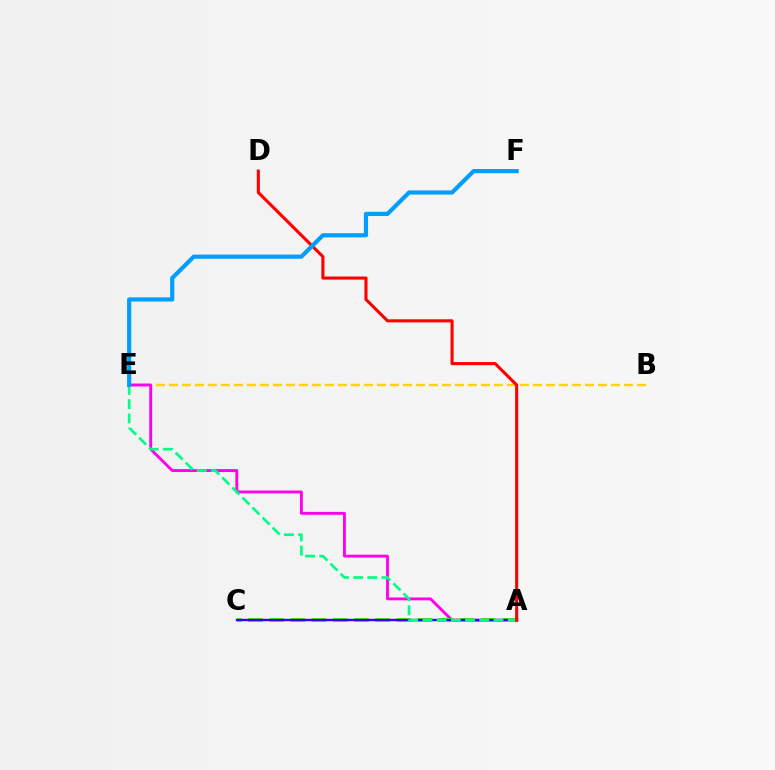{('B', 'E'): [{'color': '#ffd500', 'line_style': 'dashed', 'thickness': 1.77}], ('A', 'E'): [{'color': '#ff00ed', 'line_style': 'solid', 'thickness': 2.06}, {'color': '#00ff86', 'line_style': 'dashed', 'thickness': 1.93}], ('A', 'C'): [{'color': '#4fff00', 'line_style': 'dashed', 'thickness': 2.88}, {'color': '#3700ff', 'line_style': 'solid', 'thickness': 1.71}], ('A', 'D'): [{'color': '#ff0000', 'line_style': 'solid', 'thickness': 2.22}], ('E', 'F'): [{'color': '#009eff', 'line_style': 'solid', 'thickness': 3.0}]}